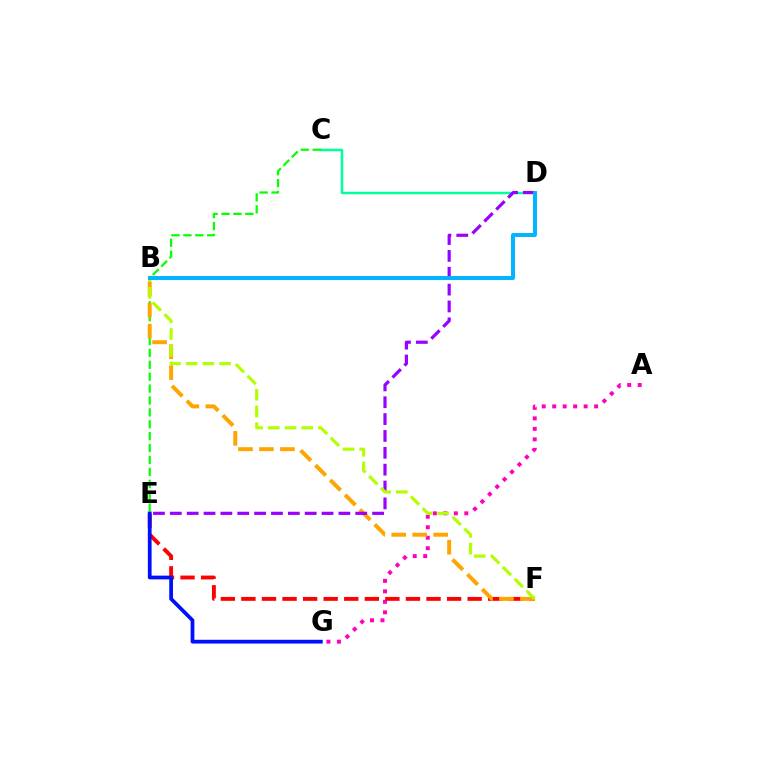{('A', 'G'): [{'color': '#ff00bd', 'line_style': 'dotted', 'thickness': 2.85}], ('C', 'D'): [{'color': '#00ff9d', 'line_style': 'solid', 'thickness': 1.78}], ('E', 'F'): [{'color': '#ff0000', 'line_style': 'dashed', 'thickness': 2.79}], ('E', 'G'): [{'color': '#0010ff', 'line_style': 'solid', 'thickness': 2.7}], ('C', 'E'): [{'color': '#08ff00', 'line_style': 'dashed', 'thickness': 1.62}], ('B', 'F'): [{'color': '#ffa500', 'line_style': 'dashed', 'thickness': 2.85}, {'color': '#b3ff00', 'line_style': 'dashed', 'thickness': 2.27}], ('D', 'E'): [{'color': '#9b00ff', 'line_style': 'dashed', 'thickness': 2.29}], ('B', 'D'): [{'color': '#00b5ff', 'line_style': 'solid', 'thickness': 2.85}]}